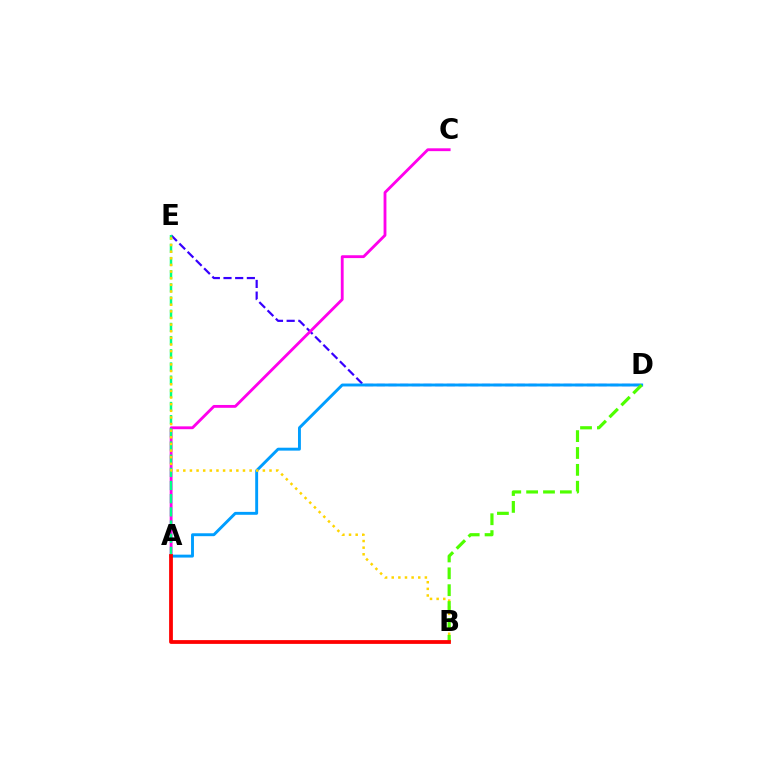{('D', 'E'): [{'color': '#3700ff', 'line_style': 'dashed', 'thickness': 1.59}], ('A', 'C'): [{'color': '#ff00ed', 'line_style': 'solid', 'thickness': 2.04}], ('A', 'E'): [{'color': '#00ff86', 'line_style': 'dashed', 'thickness': 1.79}], ('A', 'D'): [{'color': '#009eff', 'line_style': 'solid', 'thickness': 2.09}], ('B', 'E'): [{'color': '#ffd500', 'line_style': 'dotted', 'thickness': 1.8}], ('B', 'D'): [{'color': '#4fff00', 'line_style': 'dashed', 'thickness': 2.29}], ('A', 'B'): [{'color': '#ff0000', 'line_style': 'solid', 'thickness': 2.72}]}